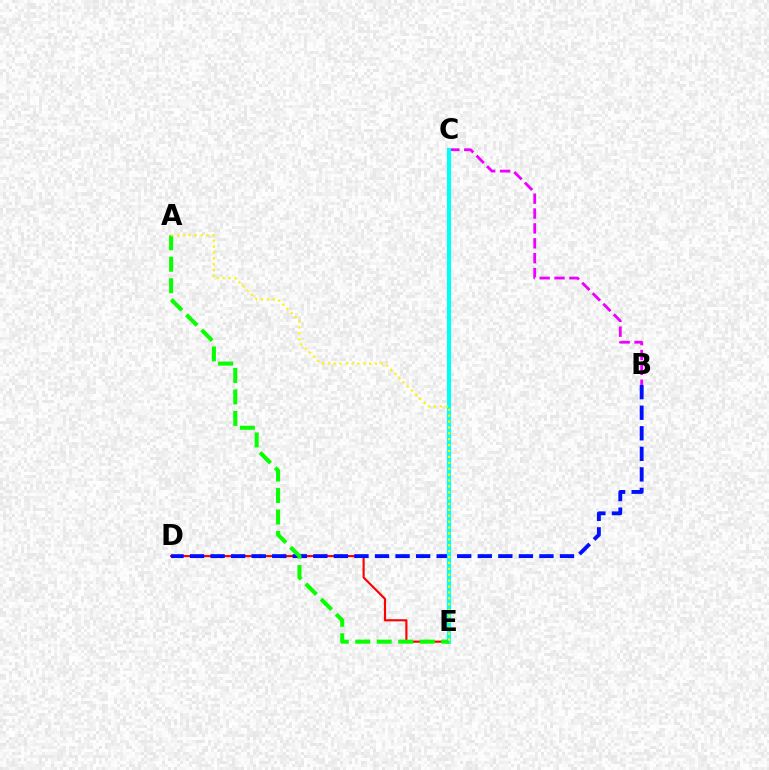{('D', 'E'): [{'color': '#ff0000', 'line_style': 'solid', 'thickness': 1.54}], ('B', 'C'): [{'color': '#ee00ff', 'line_style': 'dashed', 'thickness': 2.02}], ('B', 'D'): [{'color': '#0010ff', 'line_style': 'dashed', 'thickness': 2.79}], ('C', 'E'): [{'color': '#00fff6', 'line_style': 'solid', 'thickness': 2.94}], ('A', 'E'): [{'color': '#08ff00', 'line_style': 'dashed', 'thickness': 2.92}, {'color': '#fcf500', 'line_style': 'dotted', 'thickness': 1.6}]}